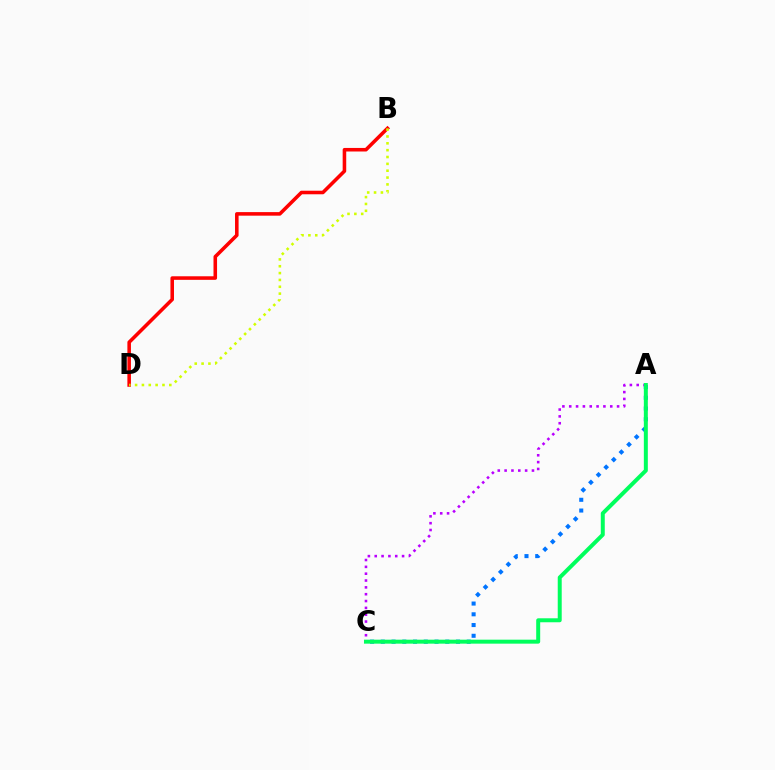{('B', 'D'): [{'color': '#ff0000', 'line_style': 'solid', 'thickness': 2.56}, {'color': '#d1ff00', 'line_style': 'dotted', 'thickness': 1.86}], ('A', 'C'): [{'color': '#0074ff', 'line_style': 'dotted', 'thickness': 2.92}, {'color': '#b900ff', 'line_style': 'dotted', 'thickness': 1.86}, {'color': '#00ff5c', 'line_style': 'solid', 'thickness': 2.86}]}